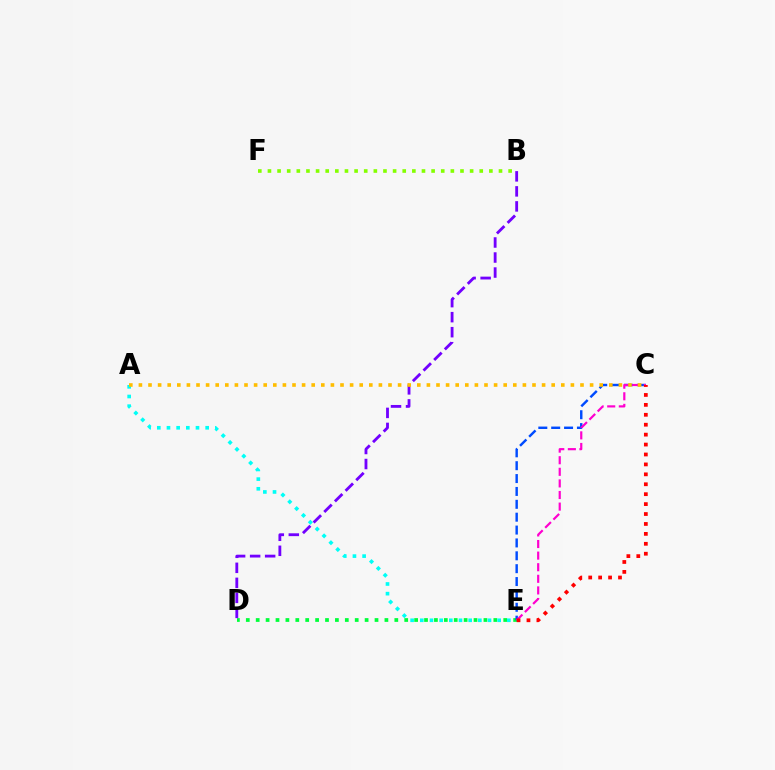{('D', 'E'): [{'color': '#00ff39', 'line_style': 'dotted', 'thickness': 2.69}], ('C', 'E'): [{'color': '#004bff', 'line_style': 'dashed', 'thickness': 1.75}, {'color': '#ff00cf', 'line_style': 'dashed', 'thickness': 1.58}, {'color': '#ff0000', 'line_style': 'dotted', 'thickness': 2.7}], ('B', 'D'): [{'color': '#7200ff', 'line_style': 'dashed', 'thickness': 2.04}], ('A', 'E'): [{'color': '#00fff6', 'line_style': 'dotted', 'thickness': 2.63}], ('A', 'C'): [{'color': '#ffbd00', 'line_style': 'dotted', 'thickness': 2.61}], ('B', 'F'): [{'color': '#84ff00', 'line_style': 'dotted', 'thickness': 2.62}]}